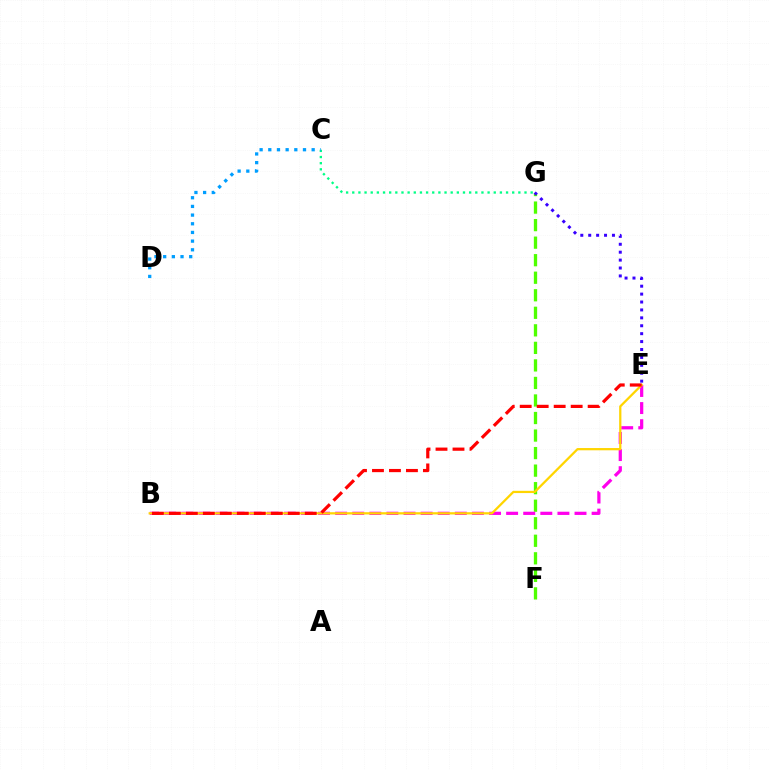{('F', 'G'): [{'color': '#4fff00', 'line_style': 'dashed', 'thickness': 2.38}], ('C', 'G'): [{'color': '#00ff86', 'line_style': 'dotted', 'thickness': 1.67}], ('E', 'G'): [{'color': '#3700ff', 'line_style': 'dotted', 'thickness': 2.15}], ('B', 'E'): [{'color': '#ff00ed', 'line_style': 'dashed', 'thickness': 2.32}, {'color': '#ffd500', 'line_style': 'solid', 'thickness': 1.62}, {'color': '#ff0000', 'line_style': 'dashed', 'thickness': 2.31}], ('C', 'D'): [{'color': '#009eff', 'line_style': 'dotted', 'thickness': 2.36}]}